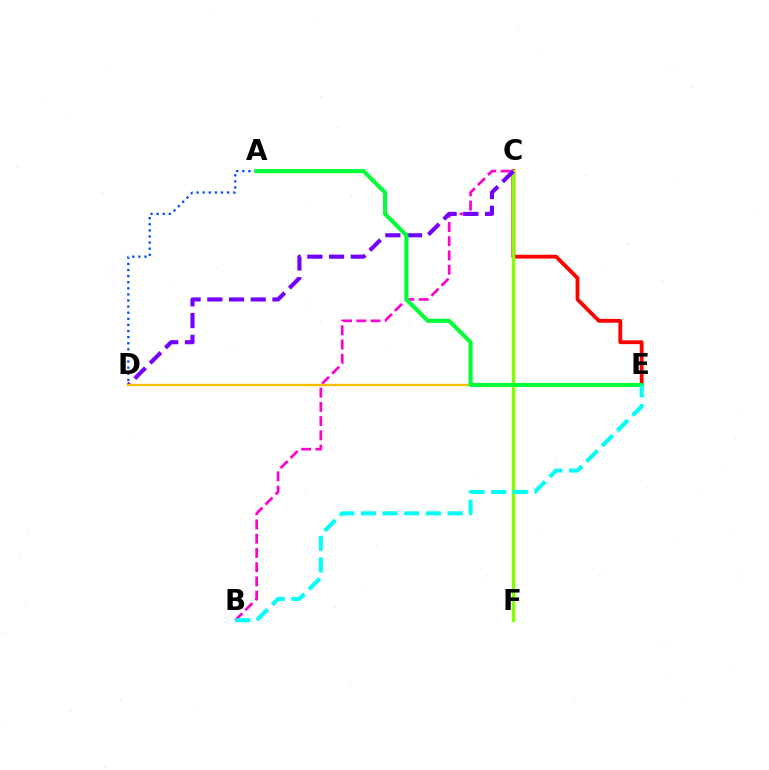{('B', 'C'): [{'color': '#ff00cf', 'line_style': 'dashed', 'thickness': 1.94}], ('C', 'E'): [{'color': '#ff0000', 'line_style': 'solid', 'thickness': 2.75}], ('A', 'D'): [{'color': '#004bff', 'line_style': 'dotted', 'thickness': 1.66}], ('C', 'F'): [{'color': '#84ff00', 'line_style': 'solid', 'thickness': 2.48}], ('C', 'D'): [{'color': '#7200ff', 'line_style': 'dashed', 'thickness': 2.95}], ('D', 'E'): [{'color': '#ffbd00', 'line_style': 'solid', 'thickness': 1.7}], ('A', 'E'): [{'color': '#00ff39', 'line_style': 'solid', 'thickness': 2.95}], ('B', 'E'): [{'color': '#00fff6', 'line_style': 'dashed', 'thickness': 2.94}]}